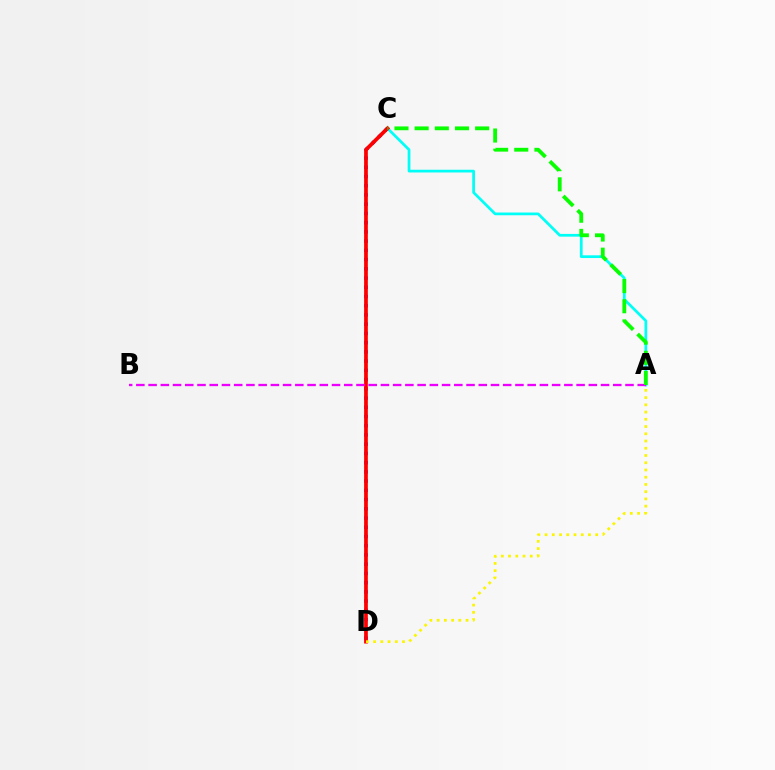{('A', 'C'): [{'color': '#00fff6', 'line_style': 'solid', 'thickness': 1.97}, {'color': '#08ff00', 'line_style': 'dashed', 'thickness': 2.74}], ('C', 'D'): [{'color': '#0010ff', 'line_style': 'dotted', 'thickness': 2.51}, {'color': '#ff0000', 'line_style': 'solid', 'thickness': 2.68}], ('A', 'B'): [{'color': '#ee00ff', 'line_style': 'dashed', 'thickness': 1.66}], ('A', 'D'): [{'color': '#fcf500', 'line_style': 'dotted', 'thickness': 1.97}]}